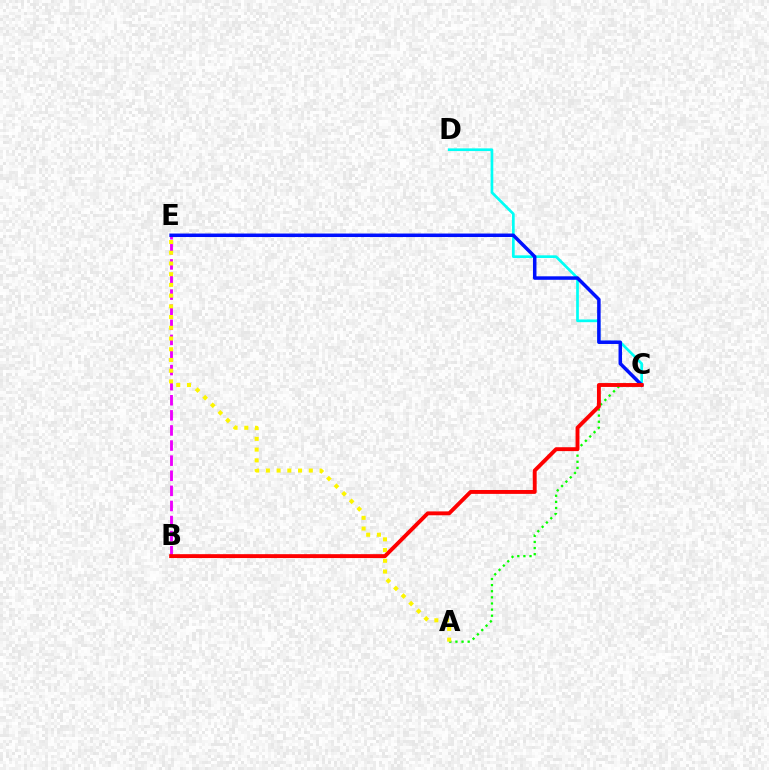{('B', 'E'): [{'color': '#ee00ff', 'line_style': 'dashed', 'thickness': 2.05}], ('C', 'D'): [{'color': '#00fff6', 'line_style': 'solid', 'thickness': 1.94}], ('A', 'C'): [{'color': '#08ff00', 'line_style': 'dotted', 'thickness': 1.66}], ('C', 'E'): [{'color': '#0010ff', 'line_style': 'solid', 'thickness': 2.51}], ('B', 'C'): [{'color': '#ff0000', 'line_style': 'solid', 'thickness': 2.8}], ('A', 'E'): [{'color': '#fcf500', 'line_style': 'dotted', 'thickness': 2.91}]}